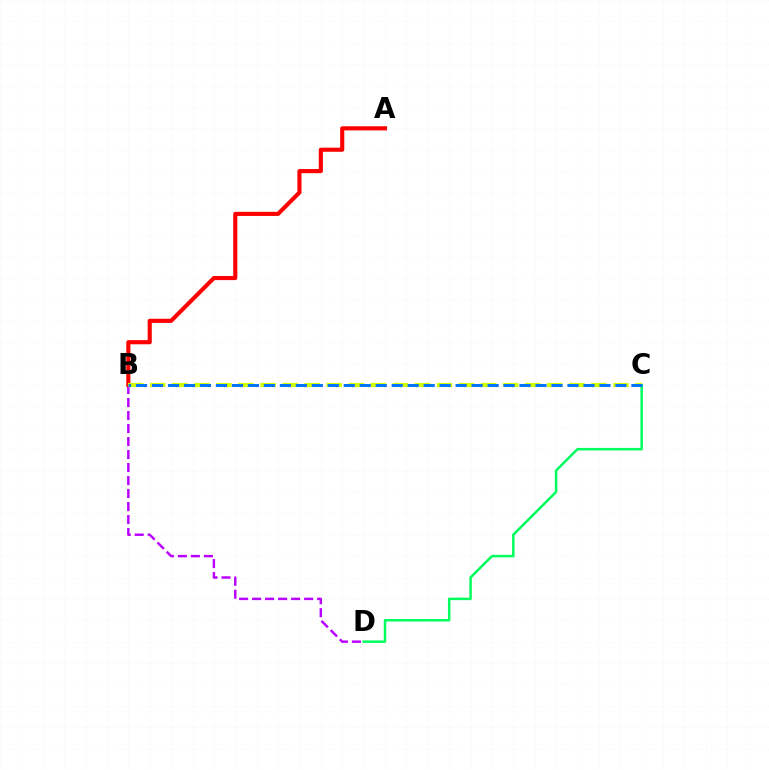{('C', 'D'): [{'color': '#00ff5c', 'line_style': 'solid', 'thickness': 1.79}], ('B', 'D'): [{'color': '#b900ff', 'line_style': 'dashed', 'thickness': 1.77}], ('A', 'B'): [{'color': '#ff0000', 'line_style': 'solid', 'thickness': 2.96}], ('B', 'C'): [{'color': '#d1ff00', 'line_style': 'dashed', 'thickness': 3.0}, {'color': '#0074ff', 'line_style': 'dashed', 'thickness': 2.17}]}